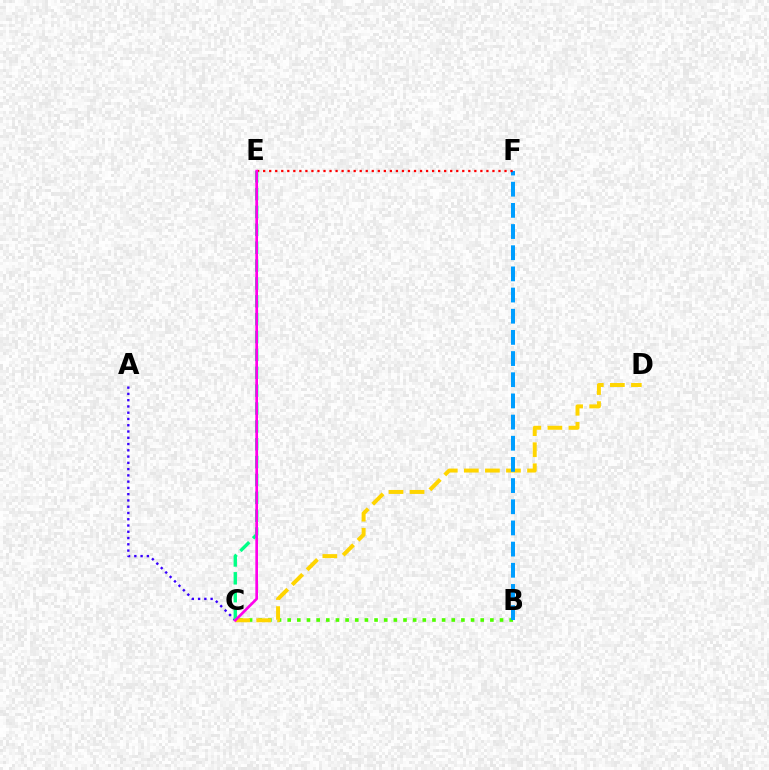{('B', 'C'): [{'color': '#4fff00', 'line_style': 'dotted', 'thickness': 2.62}], ('A', 'C'): [{'color': '#3700ff', 'line_style': 'dotted', 'thickness': 1.7}], ('C', 'D'): [{'color': '#ffd500', 'line_style': 'dashed', 'thickness': 2.86}], ('B', 'F'): [{'color': '#009eff', 'line_style': 'dashed', 'thickness': 2.88}], ('E', 'F'): [{'color': '#ff0000', 'line_style': 'dotted', 'thickness': 1.64}], ('C', 'E'): [{'color': '#00ff86', 'line_style': 'dashed', 'thickness': 2.43}, {'color': '#ff00ed', 'line_style': 'solid', 'thickness': 1.91}]}